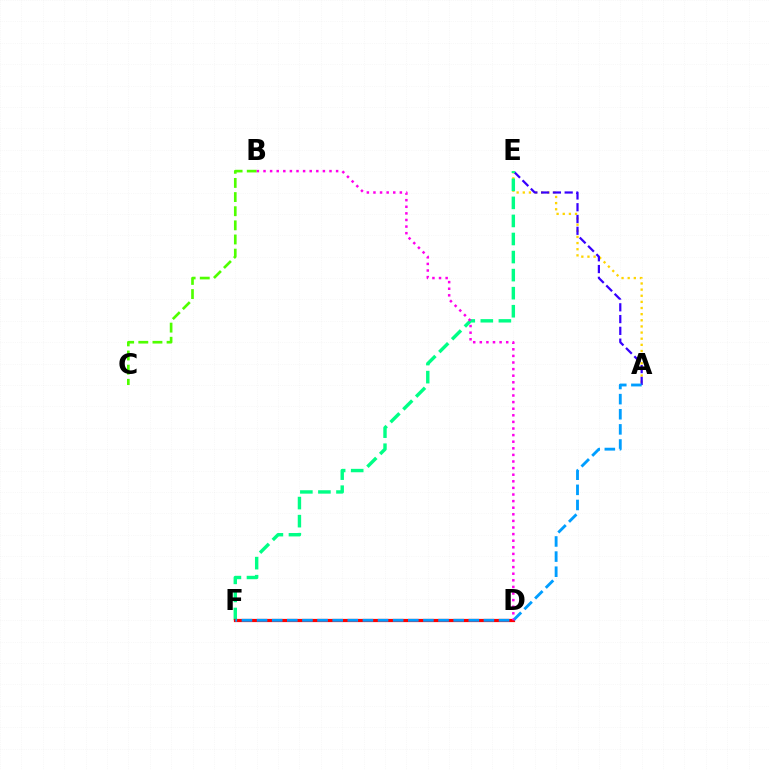{('B', 'C'): [{'color': '#4fff00', 'line_style': 'dashed', 'thickness': 1.92}], ('A', 'E'): [{'color': '#ffd500', 'line_style': 'dotted', 'thickness': 1.67}, {'color': '#3700ff', 'line_style': 'dashed', 'thickness': 1.6}], ('E', 'F'): [{'color': '#00ff86', 'line_style': 'dashed', 'thickness': 2.45}], ('D', 'F'): [{'color': '#ff0000', 'line_style': 'solid', 'thickness': 2.31}], ('A', 'F'): [{'color': '#009eff', 'line_style': 'dashed', 'thickness': 2.05}], ('B', 'D'): [{'color': '#ff00ed', 'line_style': 'dotted', 'thickness': 1.79}]}